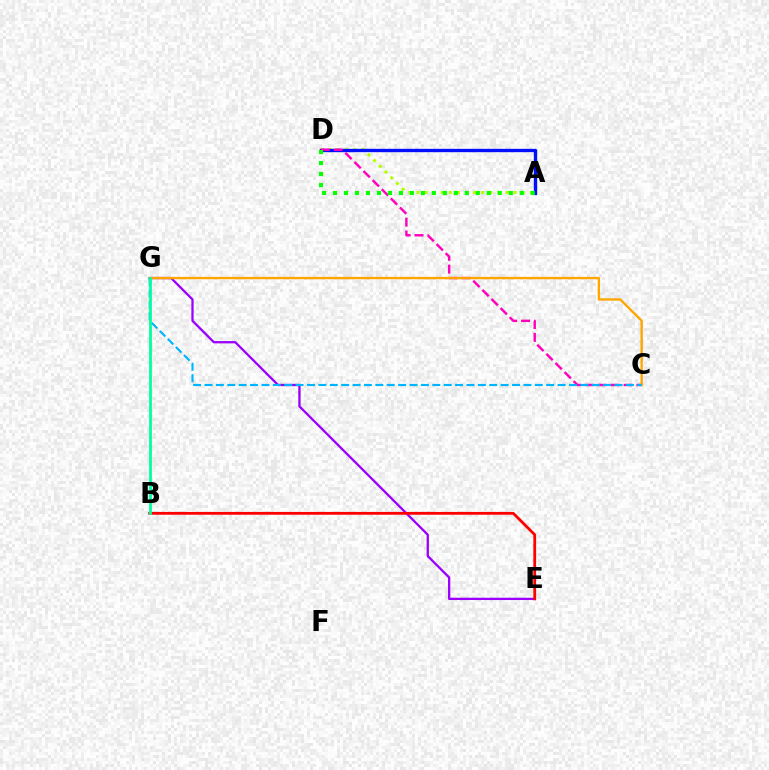{('A', 'D'): [{'color': '#b3ff00', 'line_style': 'dotted', 'thickness': 2.2}, {'color': '#0010ff', 'line_style': 'solid', 'thickness': 2.41}, {'color': '#08ff00', 'line_style': 'dotted', 'thickness': 2.98}], ('E', 'G'): [{'color': '#9b00ff', 'line_style': 'solid', 'thickness': 1.65}], ('B', 'E'): [{'color': '#ff0000', 'line_style': 'solid', 'thickness': 2.0}], ('C', 'D'): [{'color': '#ff00bd', 'line_style': 'dashed', 'thickness': 1.75}], ('C', 'G'): [{'color': '#ffa500', 'line_style': 'solid', 'thickness': 1.71}, {'color': '#00b5ff', 'line_style': 'dashed', 'thickness': 1.55}], ('B', 'G'): [{'color': '#00ff9d', 'line_style': 'solid', 'thickness': 2.0}]}